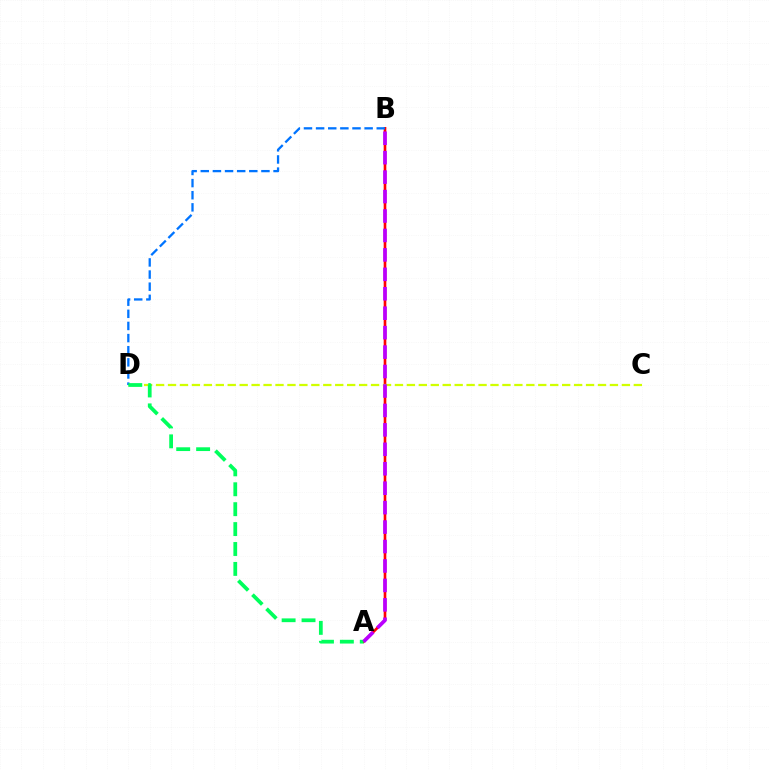{('A', 'B'): [{'color': '#ff0000', 'line_style': 'solid', 'thickness': 1.9}, {'color': '#b900ff', 'line_style': 'dashed', 'thickness': 2.64}], ('C', 'D'): [{'color': '#d1ff00', 'line_style': 'dashed', 'thickness': 1.62}], ('B', 'D'): [{'color': '#0074ff', 'line_style': 'dashed', 'thickness': 1.65}], ('A', 'D'): [{'color': '#00ff5c', 'line_style': 'dashed', 'thickness': 2.7}]}